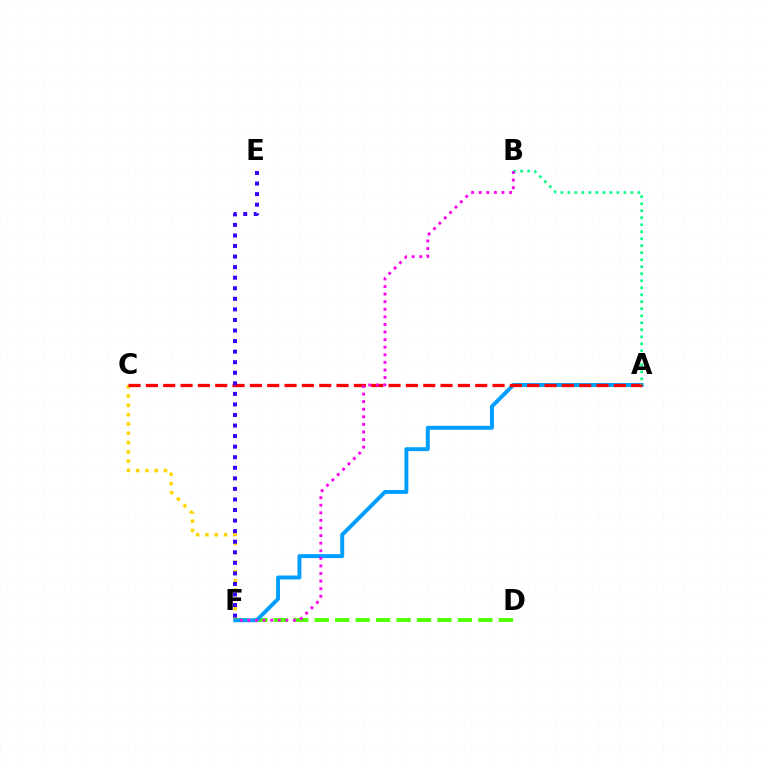{('D', 'F'): [{'color': '#4fff00', 'line_style': 'dashed', 'thickness': 2.78}], ('C', 'F'): [{'color': '#ffd500', 'line_style': 'dotted', 'thickness': 2.53}], ('A', 'F'): [{'color': '#009eff', 'line_style': 'solid', 'thickness': 2.83}], ('A', 'C'): [{'color': '#ff0000', 'line_style': 'dashed', 'thickness': 2.35}], ('E', 'F'): [{'color': '#3700ff', 'line_style': 'dotted', 'thickness': 2.87}], ('A', 'B'): [{'color': '#00ff86', 'line_style': 'dotted', 'thickness': 1.9}], ('B', 'F'): [{'color': '#ff00ed', 'line_style': 'dotted', 'thickness': 2.06}]}